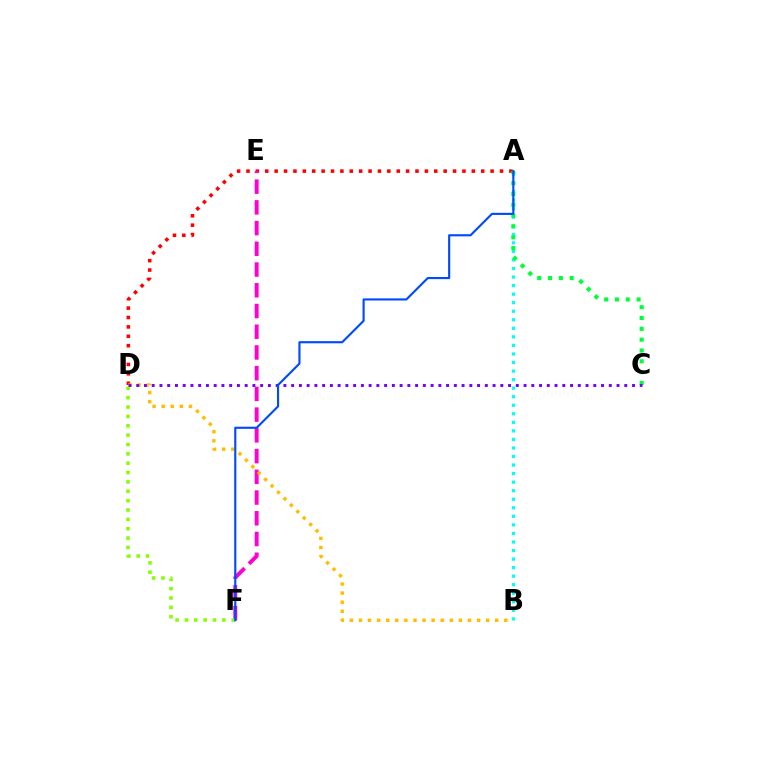{('A', 'D'): [{'color': '#ff0000', 'line_style': 'dotted', 'thickness': 2.55}], ('A', 'B'): [{'color': '#00fff6', 'line_style': 'dotted', 'thickness': 2.32}], ('E', 'F'): [{'color': '#ff00cf', 'line_style': 'dashed', 'thickness': 2.82}], ('B', 'D'): [{'color': '#ffbd00', 'line_style': 'dotted', 'thickness': 2.47}], ('A', 'C'): [{'color': '#00ff39', 'line_style': 'dotted', 'thickness': 2.94}], ('D', 'F'): [{'color': '#84ff00', 'line_style': 'dotted', 'thickness': 2.54}], ('C', 'D'): [{'color': '#7200ff', 'line_style': 'dotted', 'thickness': 2.1}], ('A', 'F'): [{'color': '#004bff', 'line_style': 'solid', 'thickness': 1.54}]}